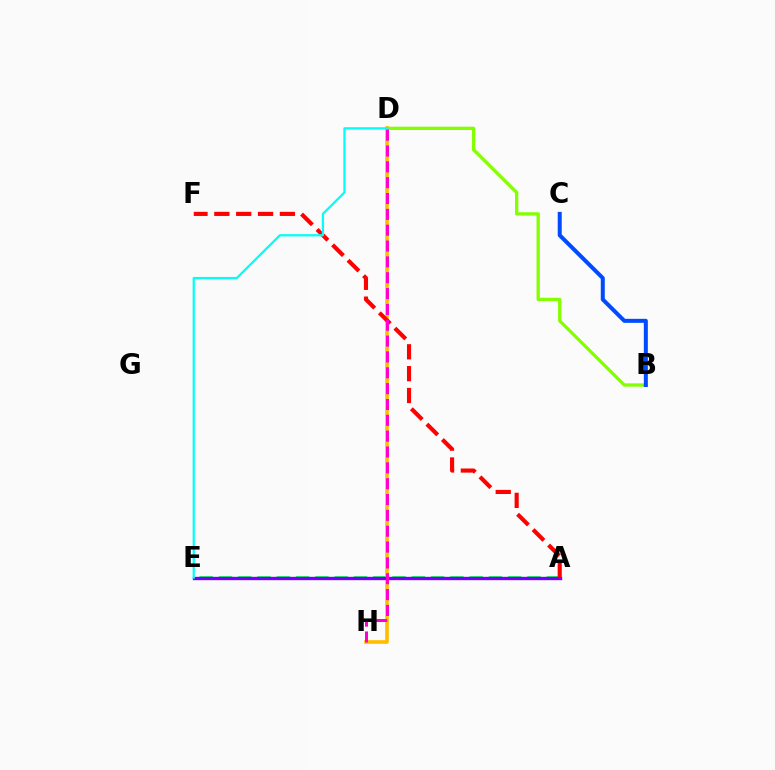{('B', 'D'): [{'color': '#84ff00', 'line_style': 'solid', 'thickness': 2.38}], ('A', 'E'): [{'color': '#00ff39', 'line_style': 'dashed', 'thickness': 2.62}, {'color': '#7200ff', 'line_style': 'solid', 'thickness': 2.41}], ('B', 'C'): [{'color': '#004bff', 'line_style': 'solid', 'thickness': 2.89}], ('D', 'H'): [{'color': '#ffbd00', 'line_style': 'solid', 'thickness': 2.64}, {'color': '#ff00cf', 'line_style': 'dashed', 'thickness': 2.15}], ('A', 'F'): [{'color': '#ff0000', 'line_style': 'dashed', 'thickness': 2.97}], ('D', 'E'): [{'color': '#00fff6', 'line_style': 'solid', 'thickness': 1.61}]}